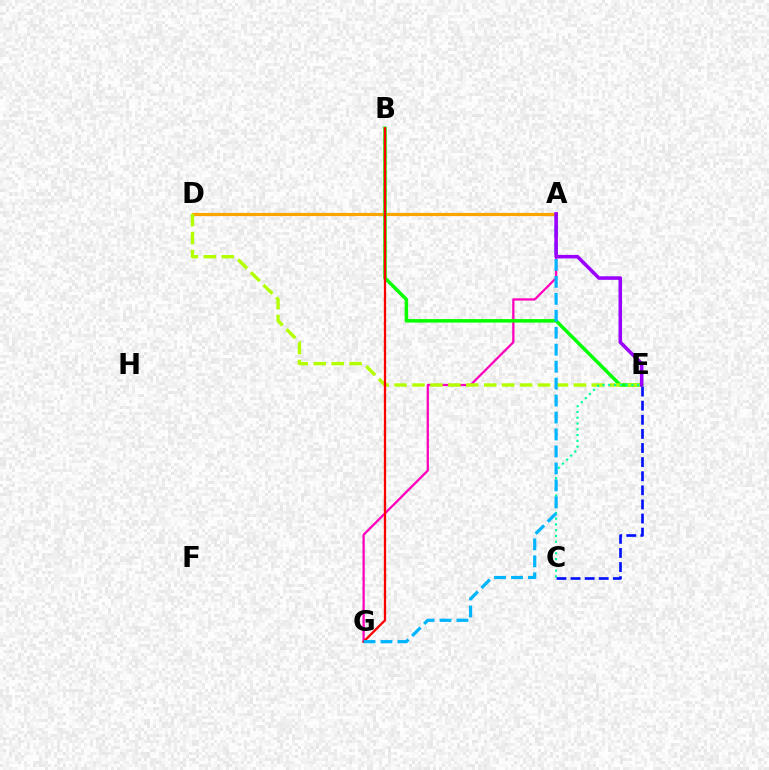{('A', 'D'): [{'color': '#ffa500', 'line_style': 'solid', 'thickness': 2.29}], ('A', 'G'): [{'color': '#ff00bd', 'line_style': 'solid', 'thickness': 1.63}, {'color': '#00b5ff', 'line_style': 'dashed', 'thickness': 2.3}], ('B', 'E'): [{'color': '#08ff00', 'line_style': 'solid', 'thickness': 2.52}], ('D', 'E'): [{'color': '#b3ff00', 'line_style': 'dashed', 'thickness': 2.44}], ('C', 'E'): [{'color': '#00ff9d', 'line_style': 'dotted', 'thickness': 1.57}, {'color': '#0010ff', 'line_style': 'dashed', 'thickness': 1.92}], ('B', 'G'): [{'color': '#ff0000', 'line_style': 'solid', 'thickness': 1.65}], ('A', 'E'): [{'color': '#9b00ff', 'line_style': 'solid', 'thickness': 2.55}]}